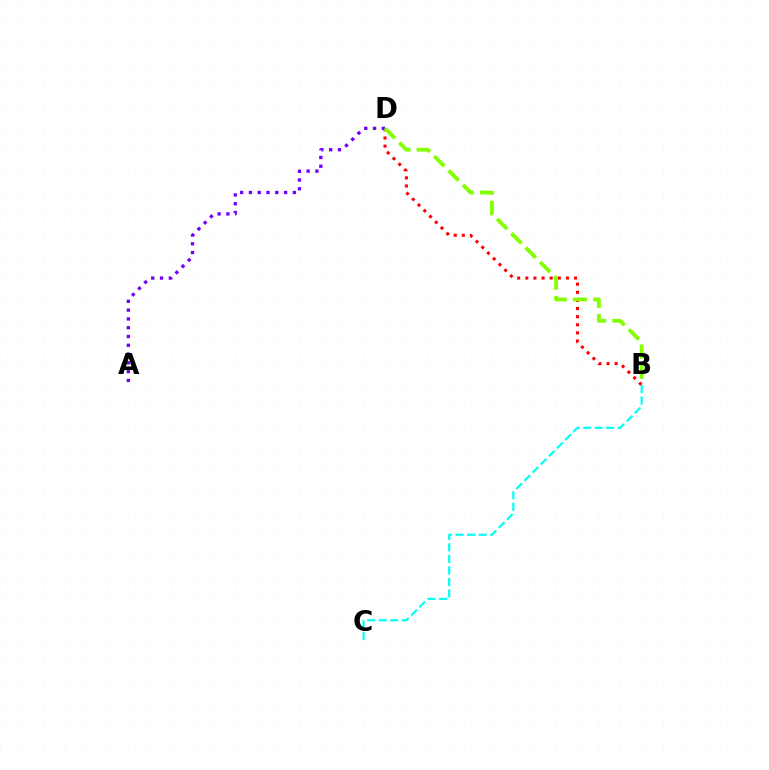{('B', 'D'): [{'color': '#ff0000', 'line_style': 'dotted', 'thickness': 2.21}, {'color': '#84ff00', 'line_style': 'dashed', 'thickness': 2.75}], ('B', 'C'): [{'color': '#00fff6', 'line_style': 'dashed', 'thickness': 1.57}], ('A', 'D'): [{'color': '#7200ff', 'line_style': 'dotted', 'thickness': 2.39}]}